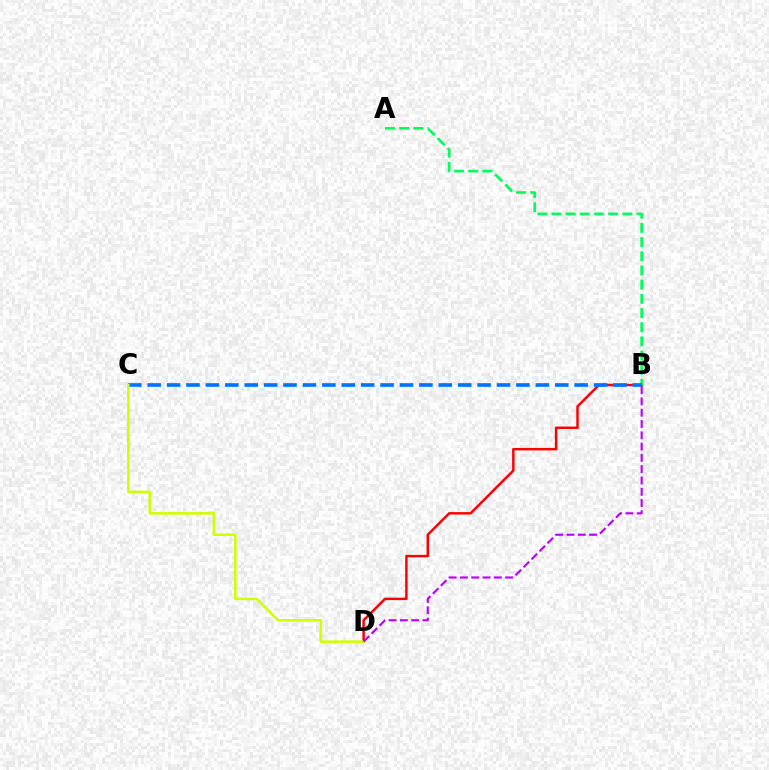{('B', 'D'): [{'color': '#ff0000', 'line_style': 'solid', 'thickness': 1.77}, {'color': '#b900ff', 'line_style': 'dashed', 'thickness': 1.53}], ('A', 'B'): [{'color': '#00ff5c', 'line_style': 'dashed', 'thickness': 1.93}], ('B', 'C'): [{'color': '#0074ff', 'line_style': 'dashed', 'thickness': 2.64}], ('C', 'D'): [{'color': '#d1ff00', 'line_style': 'solid', 'thickness': 1.84}]}